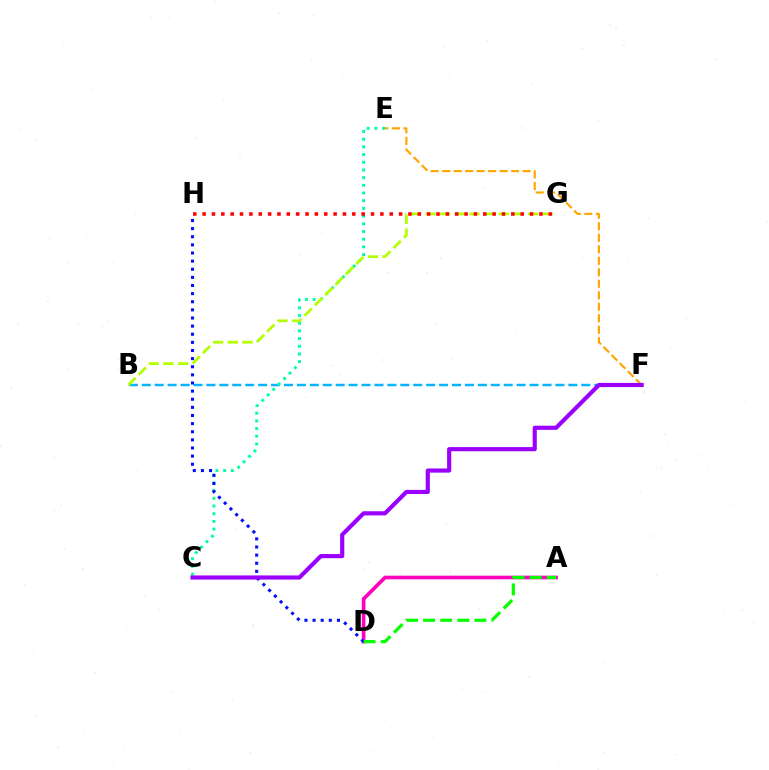{('B', 'F'): [{'color': '#00b5ff', 'line_style': 'dashed', 'thickness': 1.76}], ('C', 'E'): [{'color': '#00ff9d', 'line_style': 'dotted', 'thickness': 2.09}], ('A', 'D'): [{'color': '#ff00bd', 'line_style': 'solid', 'thickness': 2.61}, {'color': '#08ff00', 'line_style': 'dashed', 'thickness': 2.32}], ('E', 'F'): [{'color': '#ffa500', 'line_style': 'dashed', 'thickness': 1.56}], ('D', 'H'): [{'color': '#0010ff', 'line_style': 'dotted', 'thickness': 2.21}], ('B', 'G'): [{'color': '#b3ff00', 'line_style': 'dashed', 'thickness': 1.99}], ('C', 'F'): [{'color': '#9b00ff', 'line_style': 'solid', 'thickness': 2.99}], ('G', 'H'): [{'color': '#ff0000', 'line_style': 'dotted', 'thickness': 2.54}]}